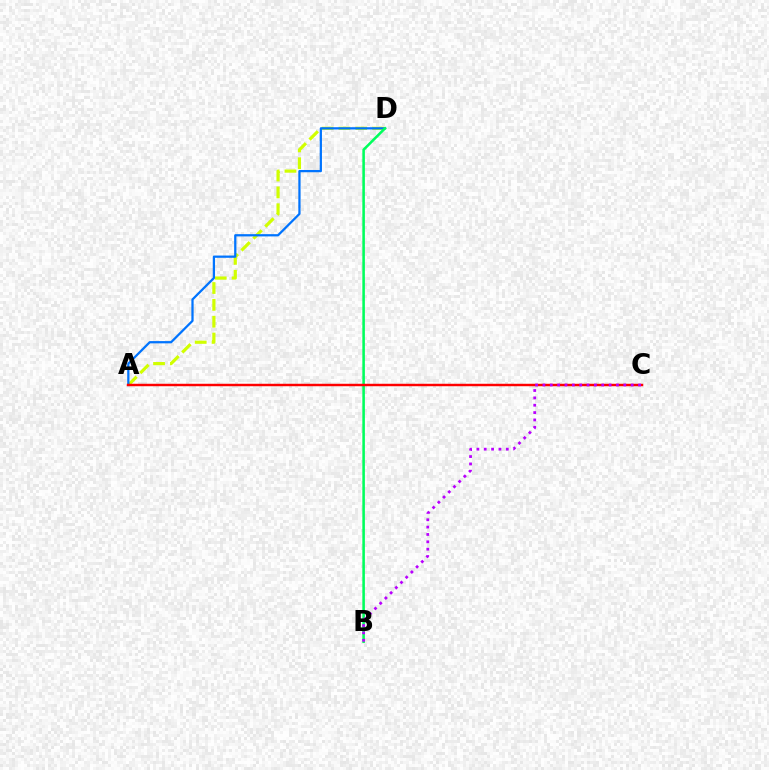{('A', 'D'): [{'color': '#d1ff00', 'line_style': 'dashed', 'thickness': 2.29}, {'color': '#0074ff', 'line_style': 'solid', 'thickness': 1.62}], ('B', 'D'): [{'color': '#00ff5c', 'line_style': 'solid', 'thickness': 1.84}], ('A', 'C'): [{'color': '#ff0000', 'line_style': 'solid', 'thickness': 1.76}], ('B', 'C'): [{'color': '#b900ff', 'line_style': 'dotted', 'thickness': 2.0}]}